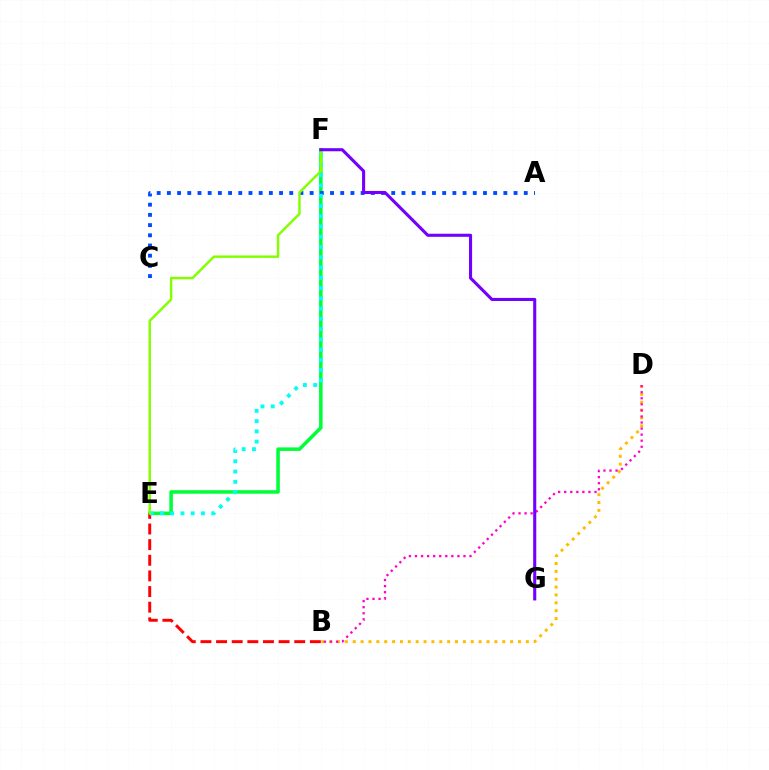{('E', 'F'): [{'color': '#00ff39', 'line_style': 'solid', 'thickness': 2.56}, {'color': '#00fff6', 'line_style': 'dotted', 'thickness': 2.79}, {'color': '#84ff00', 'line_style': 'solid', 'thickness': 1.77}], ('A', 'C'): [{'color': '#004bff', 'line_style': 'dotted', 'thickness': 2.77}], ('B', 'E'): [{'color': '#ff0000', 'line_style': 'dashed', 'thickness': 2.12}], ('B', 'D'): [{'color': '#ffbd00', 'line_style': 'dotted', 'thickness': 2.14}, {'color': '#ff00cf', 'line_style': 'dotted', 'thickness': 1.65}], ('F', 'G'): [{'color': '#7200ff', 'line_style': 'solid', 'thickness': 2.22}]}